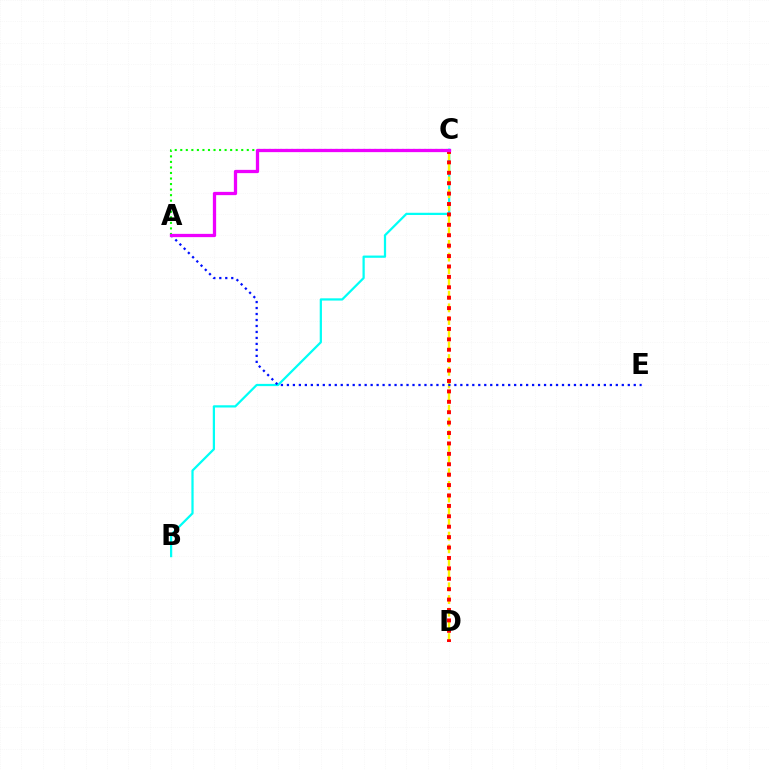{('B', 'C'): [{'color': '#00fff6', 'line_style': 'solid', 'thickness': 1.61}], ('C', 'D'): [{'color': '#fcf500', 'line_style': 'dashed', 'thickness': 1.72}, {'color': '#ff0000', 'line_style': 'dotted', 'thickness': 2.83}], ('A', 'E'): [{'color': '#0010ff', 'line_style': 'dotted', 'thickness': 1.62}], ('A', 'C'): [{'color': '#08ff00', 'line_style': 'dotted', 'thickness': 1.51}, {'color': '#ee00ff', 'line_style': 'solid', 'thickness': 2.36}]}